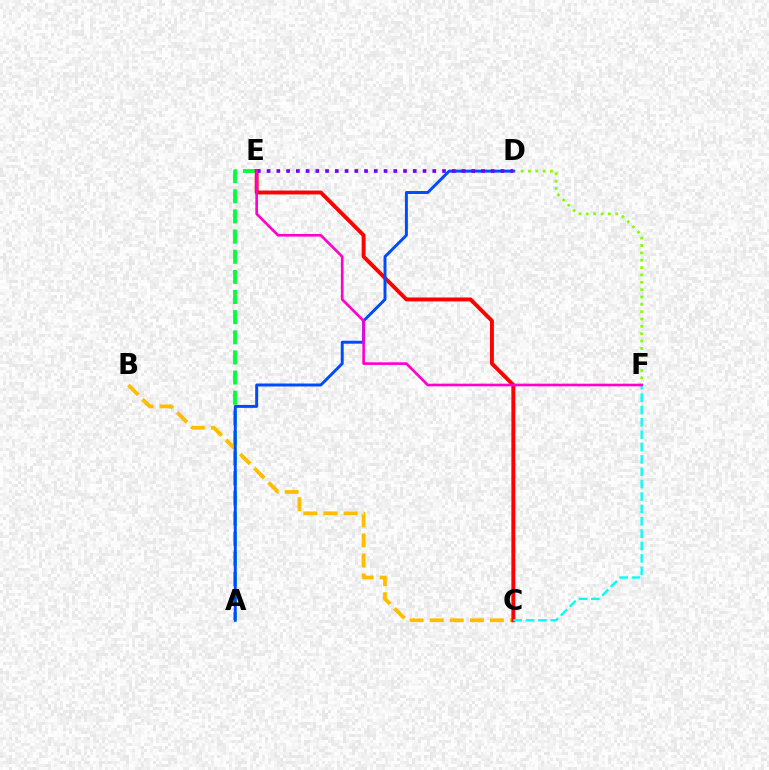{('A', 'E'): [{'color': '#00ff39', 'line_style': 'dashed', 'thickness': 2.74}], ('B', 'C'): [{'color': '#ffbd00', 'line_style': 'dashed', 'thickness': 2.73}], ('C', 'E'): [{'color': '#ff0000', 'line_style': 'solid', 'thickness': 2.81}], ('C', 'F'): [{'color': '#00fff6', 'line_style': 'dashed', 'thickness': 1.68}], ('D', 'F'): [{'color': '#84ff00', 'line_style': 'dotted', 'thickness': 2.0}], ('A', 'D'): [{'color': '#004bff', 'line_style': 'solid', 'thickness': 2.13}], ('D', 'E'): [{'color': '#7200ff', 'line_style': 'dotted', 'thickness': 2.65}], ('E', 'F'): [{'color': '#ff00cf', 'line_style': 'solid', 'thickness': 1.9}]}